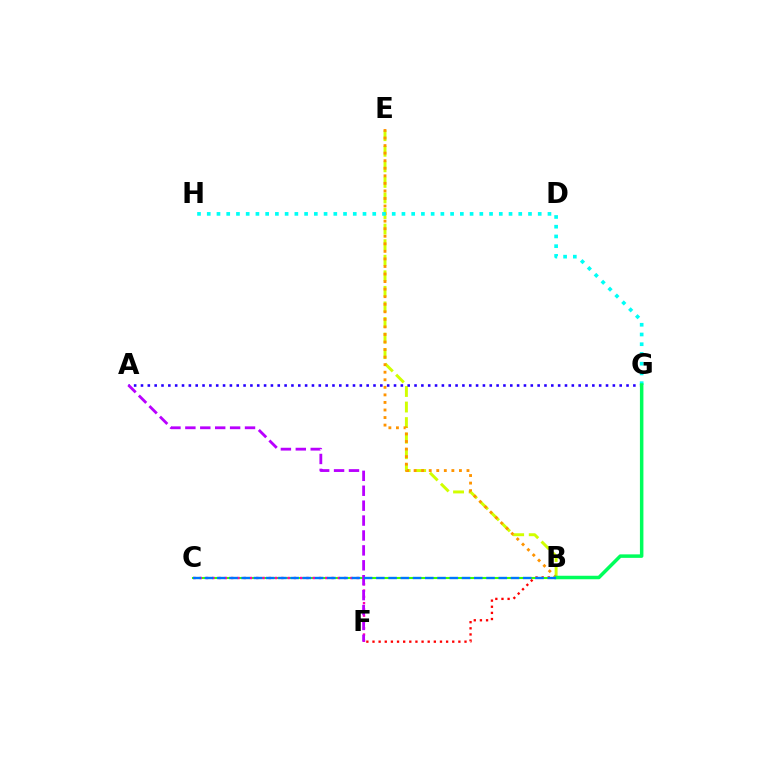{('B', 'E'): [{'color': '#d1ff00', 'line_style': 'dashed', 'thickness': 2.11}, {'color': '#ff9400', 'line_style': 'dotted', 'thickness': 2.05}], ('B', 'F'): [{'color': '#ff0000', 'line_style': 'dotted', 'thickness': 1.67}], ('B', 'C'): [{'color': '#3dff00', 'line_style': 'solid', 'thickness': 1.51}, {'color': '#0074ff', 'line_style': 'dashed', 'thickness': 1.66}], ('C', 'F'): [{'color': '#ff00ac', 'line_style': 'dotted', 'thickness': 1.71}], ('G', 'H'): [{'color': '#00fff6', 'line_style': 'dotted', 'thickness': 2.64}], ('A', 'G'): [{'color': '#2500ff', 'line_style': 'dotted', 'thickness': 1.86}], ('A', 'F'): [{'color': '#b900ff', 'line_style': 'dashed', 'thickness': 2.03}], ('B', 'G'): [{'color': '#00ff5c', 'line_style': 'solid', 'thickness': 2.52}]}